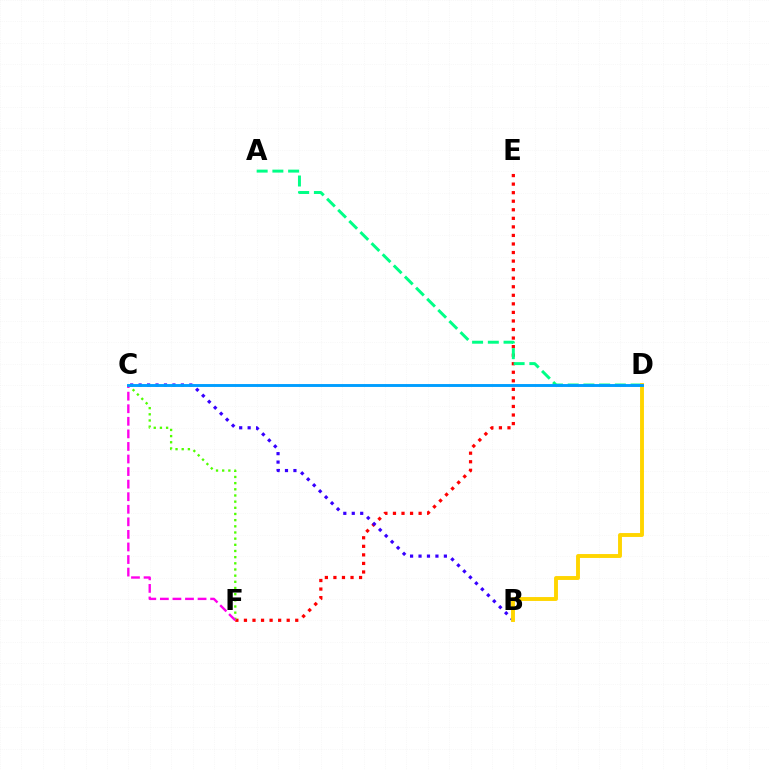{('E', 'F'): [{'color': '#ff0000', 'line_style': 'dotted', 'thickness': 2.32}], ('A', 'D'): [{'color': '#00ff86', 'line_style': 'dashed', 'thickness': 2.14}], ('C', 'F'): [{'color': '#4fff00', 'line_style': 'dotted', 'thickness': 1.68}, {'color': '#ff00ed', 'line_style': 'dashed', 'thickness': 1.71}], ('B', 'C'): [{'color': '#3700ff', 'line_style': 'dotted', 'thickness': 2.3}], ('B', 'D'): [{'color': '#ffd500', 'line_style': 'solid', 'thickness': 2.81}], ('C', 'D'): [{'color': '#009eff', 'line_style': 'solid', 'thickness': 2.08}]}